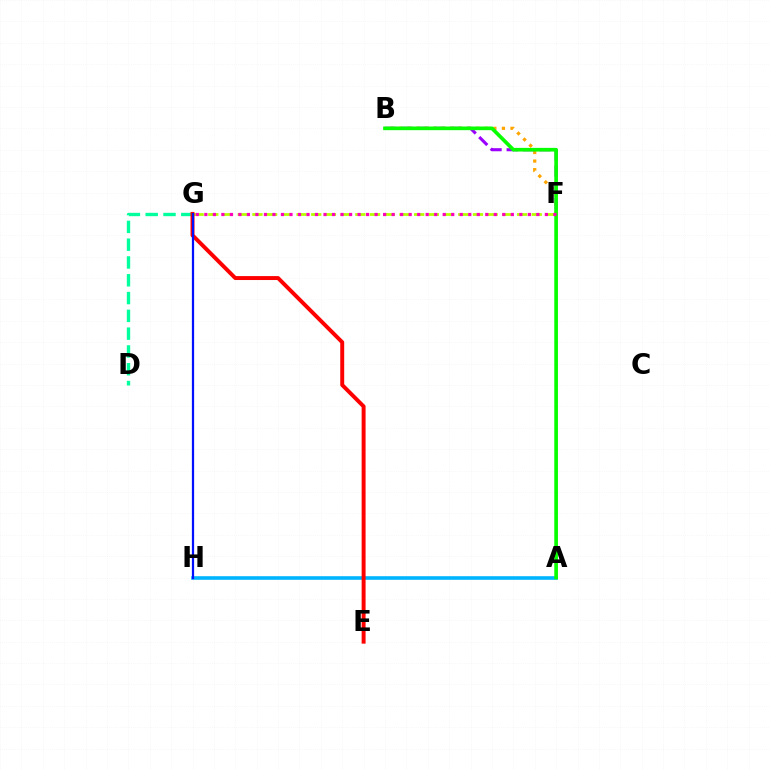{('A', 'H'): [{'color': '#00b5ff', 'line_style': 'solid', 'thickness': 2.59}], ('B', 'F'): [{'color': '#ffa500', 'line_style': 'dotted', 'thickness': 2.33}, {'color': '#9b00ff', 'line_style': 'dashed', 'thickness': 2.22}], ('F', 'G'): [{'color': '#b3ff00', 'line_style': 'dashed', 'thickness': 2.0}, {'color': '#ff00bd', 'line_style': 'dotted', 'thickness': 2.31}], ('A', 'B'): [{'color': '#08ff00', 'line_style': 'solid', 'thickness': 2.64}], ('D', 'G'): [{'color': '#00ff9d', 'line_style': 'dashed', 'thickness': 2.42}], ('E', 'G'): [{'color': '#ff0000', 'line_style': 'solid', 'thickness': 2.84}], ('G', 'H'): [{'color': '#0010ff', 'line_style': 'solid', 'thickness': 1.61}]}